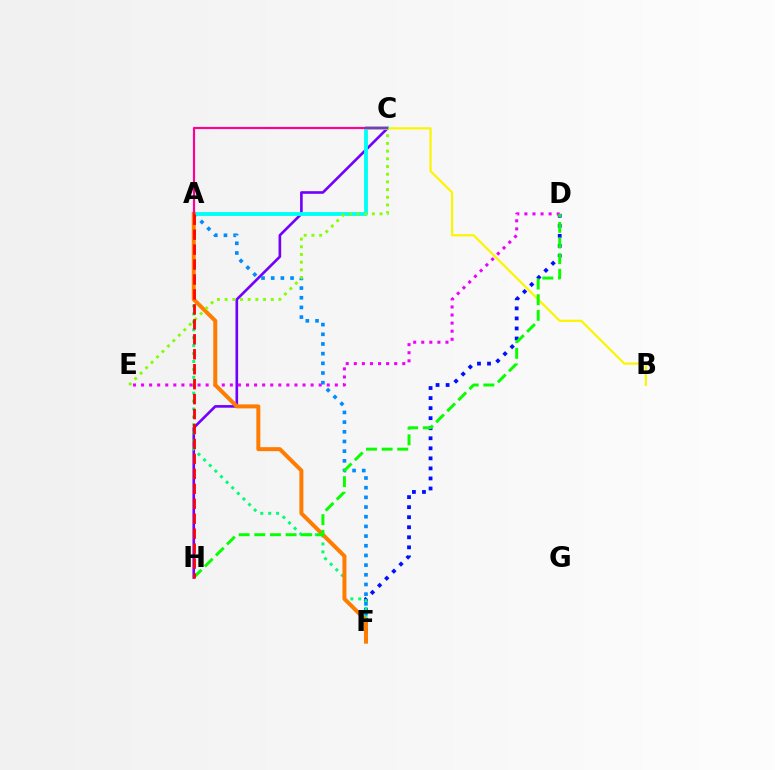{('C', 'H'): [{'color': '#7200ff', 'line_style': 'solid', 'thickness': 1.89}], ('B', 'C'): [{'color': '#fcf500', 'line_style': 'solid', 'thickness': 1.58}], ('D', 'F'): [{'color': '#0010ff', 'line_style': 'dotted', 'thickness': 2.73}], ('A', 'F'): [{'color': '#00ff74', 'line_style': 'dotted', 'thickness': 2.15}, {'color': '#008cff', 'line_style': 'dotted', 'thickness': 2.63}, {'color': '#ff7c00', 'line_style': 'solid', 'thickness': 2.87}], ('A', 'C'): [{'color': '#00fff6', 'line_style': 'solid', 'thickness': 2.77}, {'color': '#ff0094', 'line_style': 'solid', 'thickness': 1.57}], ('D', 'E'): [{'color': '#ee00ff', 'line_style': 'dotted', 'thickness': 2.19}], ('D', 'H'): [{'color': '#08ff00', 'line_style': 'dashed', 'thickness': 2.13}], ('C', 'E'): [{'color': '#84ff00', 'line_style': 'dotted', 'thickness': 2.09}], ('A', 'H'): [{'color': '#ff0000', 'line_style': 'dashed', 'thickness': 2.03}]}